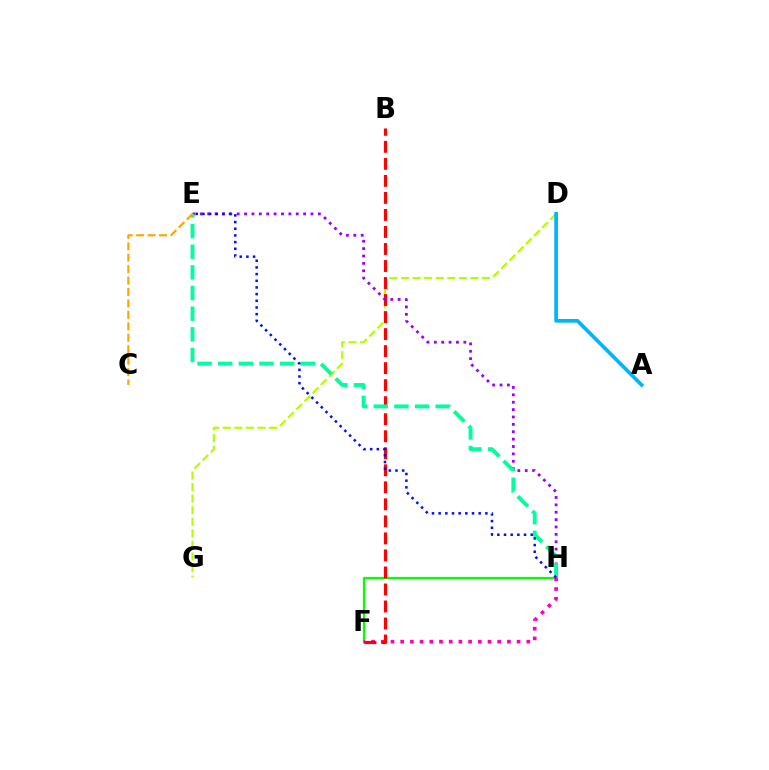{('D', 'G'): [{'color': '#b3ff00', 'line_style': 'dashed', 'thickness': 1.57}], ('F', 'H'): [{'color': '#08ff00', 'line_style': 'solid', 'thickness': 1.62}, {'color': '#ff00bd', 'line_style': 'dotted', 'thickness': 2.64}], ('B', 'F'): [{'color': '#ff0000', 'line_style': 'dashed', 'thickness': 2.31}], ('E', 'H'): [{'color': '#9b00ff', 'line_style': 'dotted', 'thickness': 2.01}, {'color': '#00ff9d', 'line_style': 'dashed', 'thickness': 2.81}, {'color': '#0010ff', 'line_style': 'dotted', 'thickness': 1.81}], ('A', 'D'): [{'color': '#00b5ff', 'line_style': 'solid', 'thickness': 2.68}], ('C', 'E'): [{'color': '#ffa500', 'line_style': 'dashed', 'thickness': 1.55}]}